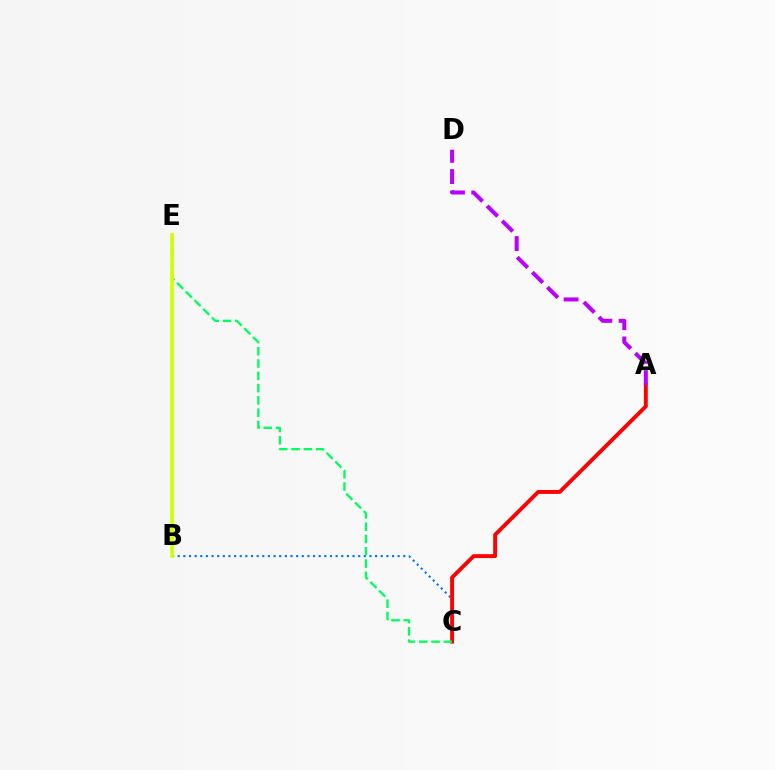{('B', 'C'): [{'color': '#0074ff', 'line_style': 'dotted', 'thickness': 1.53}], ('A', 'C'): [{'color': '#ff0000', 'line_style': 'solid', 'thickness': 2.8}], ('C', 'E'): [{'color': '#00ff5c', 'line_style': 'dashed', 'thickness': 1.67}], ('A', 'D'): [{'color': '#b900ff', 'line_style': 'dashed', 'thickness': 2.89}], ('B', 'E'): [{'color': '#d1ff00', 'line_style': 'solid', 'thickness': 2.63}]}